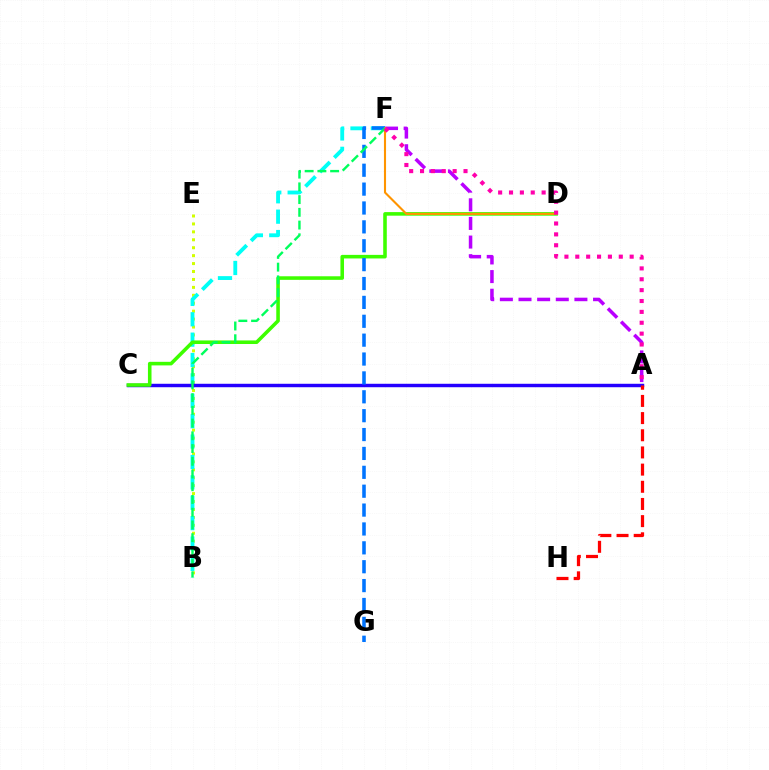{('B', 'E'): [{'color': '#d1ff00', 'line_style': 'dotted', 'thickness': 2.15}], ('A', 'F'): [{'color': '#b900ff', 'line_style': 'dashed', 'thickness': 2.53}, {'color': '#ff00ac', 'line_style': 'dotted', 'thickness': 2.95}], ('B', 'F'): [{'color': '#00fff6', 'line_style': 'dashed', 'thickness': 2.77}, {'color': '#00ff5c', 'line_style': 'dashed', 'thickness': 1.73}], ('A', 'C'): [{'color': '#2500ff', 'line_style': 'solid', 'thickness': 2.48}], ('C', 'D'): [{'color': '#3dff00', 'line_style': 'solid', 'thickness': 2.57}], ('F', 'G'): [{'color': '#0074ff', 'line_style': 'dashed', 'thickness': 2.56}], ('D', 'F'): [{'color': '#ff9400', 'line_style': 'solid', 'thickness': 1.51}], ('A', 'H'): [{'color': '#ff0000', 'line_style': 'dashed', 'thickness': 2.33}]}